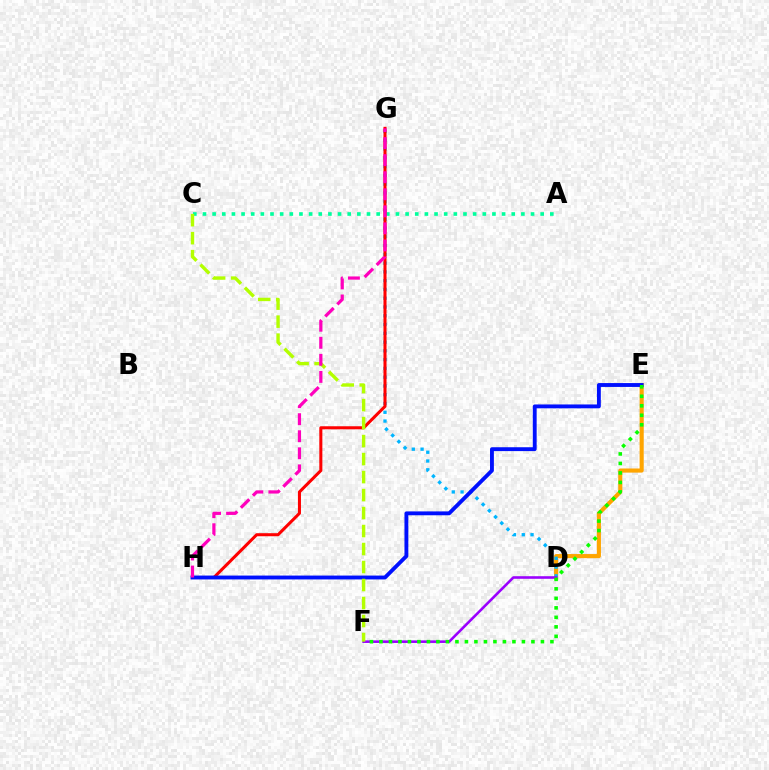{('A', 'C'): [{'color': '#00ff9d', 'line_style': 'dotted', 'thickness': 2.62}], ('D', 'E'): [{'color': '#ffa500', 'line_style': 'solid', 'thickness': 2.96}], ('D', 'G'): [{'color': '#00b5ff', 'line_style': 'dotted', 'thickness': 2.38}], ('G', 'H'): [{'color': '#ff0000', 'line_style': 'solid', 'thickness': 2.19}, {'color': '#ff00bd', 'line_style': 'dashed', 'thickness': 2.32}], ('E', 'H'): [{'color': '#0010ff', 'line_style': 'solid', 'thickness': 2.78}], ('D', 'F'): [{'color': '#9b00ff', 'line_style': 'solid', 'thickness': 1.87}], ('C', 'F'): [{'color': '#b3ff00', 'line_style': 'dashed', 'thickness': 2.44}], ('E', 'F'): [{'color': '#08ff00', 'line_style': 'dotted', 'thickness': 2.58}]}